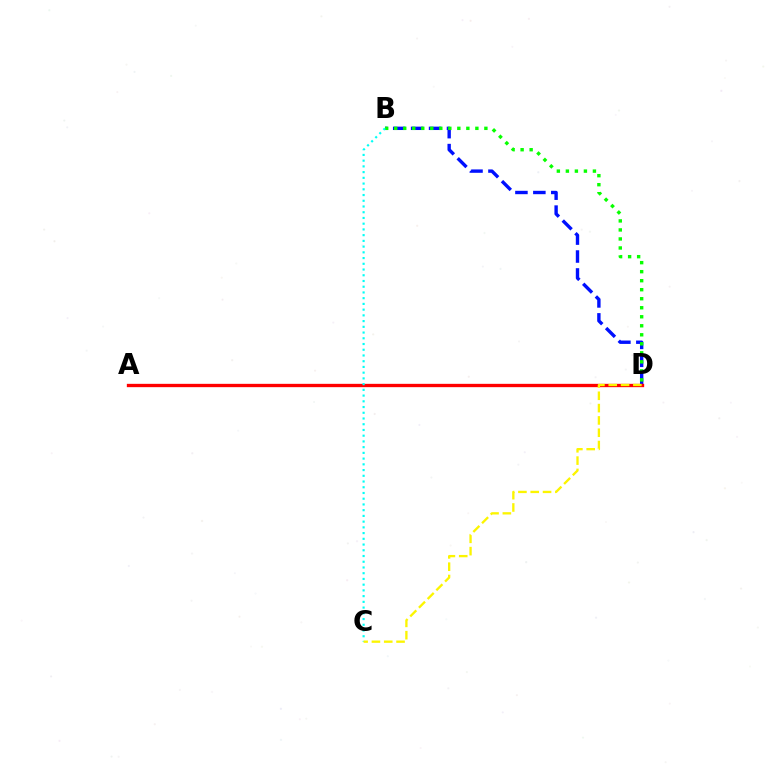{('B', 'D'): [{'color': '#0010ff', 'line_style': 'dashed', 'thickness': 2.44}, {'color': '#08ff00', 'line_style': 'dotted', 'thickness': 2.45}], ('A', 'D'): [{'color': '#ee00ff', 'line_style': 'dotted', 'thickness': 1.94}, {'color': '#ff0000', 'line_style': 'solid', 'thickness': 2.4}], ('B', 'C'): [{'color': '#00fff6', 'line_style': 'dotted', 'thickness': 1.56}], ('C', 'D'): [{'color': '#fcf500', 'line_style': 'dashed', 'thickness': 1.67}]}